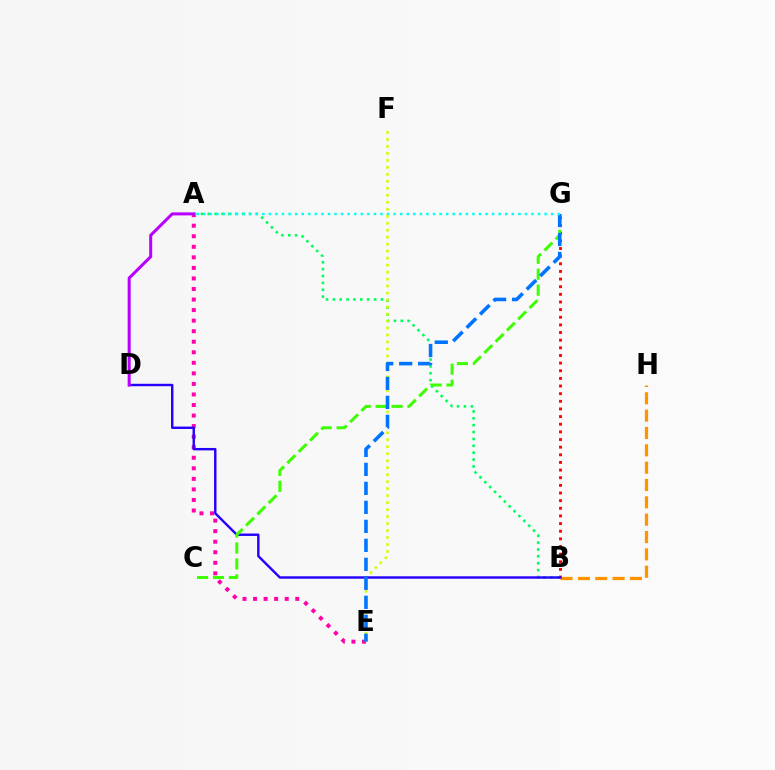{('A', 'E'): [{'color': '#ff00ac', 'line_style': 'dotted', 'thickness': 2.87}], ('B', 'H'): [{'color': '#ff9400', 'line_style': 'dashed', 'thickness': 2.36}], ('B', 'G'): [{'color': '#ff0000', 'line_style': 'dotted', 'thickness': 2.08}], ('A', 'B'): [{'color': '#00ff5c', 'line_style': 'dotted', 'thickness': 1.87}], ('E', 'F'): [{'color': '#d1ff00', 'line_style': 'dotted', 'thickness': 1.9}], ('B', 'D'): [{'color': '#2500ff', 'line_style': 'solid', 'thickness': 1.74}], ('C', 'G'): [{'color': '#3dff00', 'line_style': 'dashed', 'thickness': 2.16}], ('A', 'D'): [{'color': '#b900ff', 'line_style': 'solid', 'thickness': 2.17}], ('E', 'G'): [{'color': '#0074ff', 'line_style': 'dashed', 'thickness': 2.58}], ('A', 'G'): [{'color': '#00fff6', 'line_style': 'dotted', 'thickness': 1.78}]}